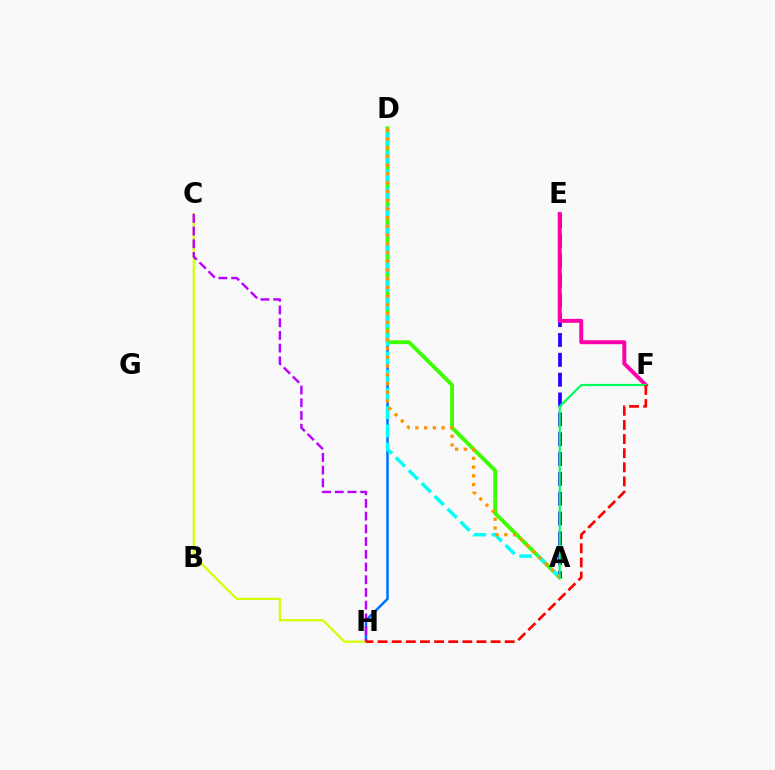{('D', 'H'): [{'color': '#0074ff', 'line_style': 'solid', 'thickness': 1.84}], ('A', 'D'): [{'color': '#3dff00', 'line_style': 'solid', 'thickness': 2.77}, {'color': '#00fff6', 'line_style': 'dashed', 'thickness': 2.48}, {'color': '#ff9400', 'line_style': 'dotted', 'thickness': 2.37}], ('A', 'E'): [{'color': '#2500ff', 'line_style': 'dashed', 'thickness': 2.7}], ('C', 'H'): [{'color': '#d1ff00', 'line_style': 'solid', 'thickness': 1.57}, {'color': '#b900ff', 'line_style': 'dashed', 'thickness': 1.73}], ('E', 'F'): [{'color': '#ff00ac', 'line_style': 'solid', 'thickness': 2.84}], ('A', 'F'): [{'color': '#00ff5c', 'line_style': 'solid', 'thickness': 1.58}], ('F', 'H'): [{'color': '#ff0000', 'line_style': 'dashed', 'thickness': 1.92}]}